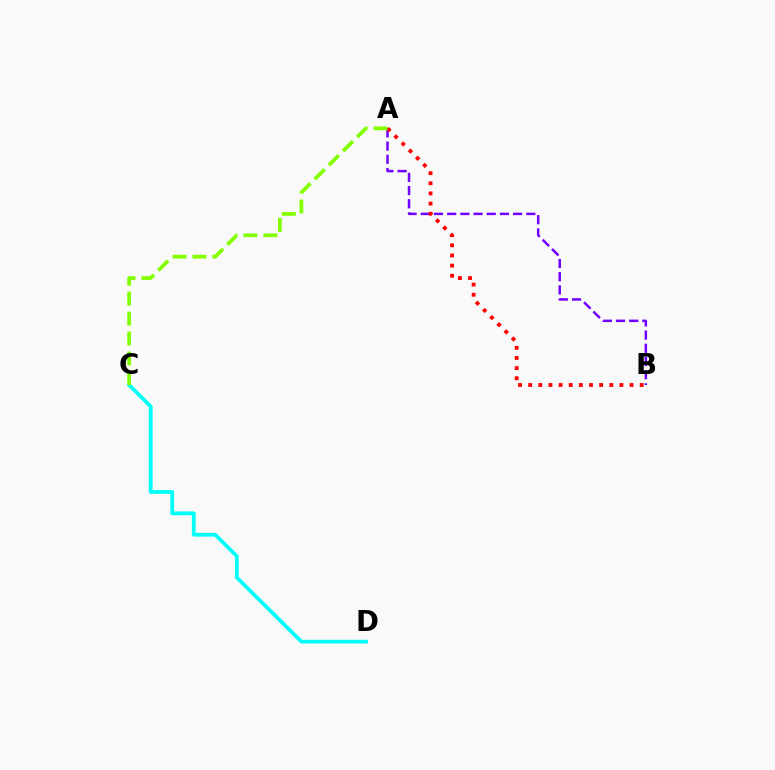{('A', 'B'): [{'color': '#7200ff', 'line_style': 'dashed', 'thickness': 1.79}, {'color': '#ff0000', 'line_style': 'dotted', 'thickness': 2.75}], ('C', 'D'): [{'color': '#00fff6', 'line_style': 'solid', 'thickness': 2.72}], ('A', 'C'): [{'color': '#84ff00', 'line_style': 'dashed', 'thickness': 2.71}]}